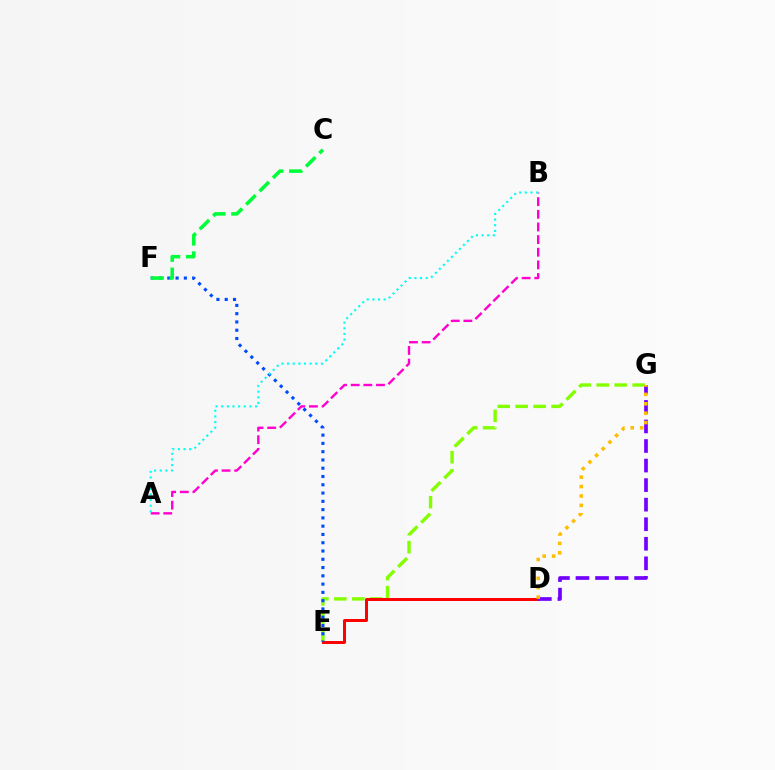{('E', 'G'): [{'color': '#84ff00', 'line_style': 'dashed', 'thickness': 2.44}], ('D', 'E'): [{'color': '#ff0000', 'line_style': 'solid', 'thickness': 2.14}], ('A', 'B'): [{'color': '#ff00cf', 'line_style': 'dashed', 'thickness': 1.72}, {'color': '#00fff6', 'line_style': 'dotted', 'thickness': 1.54}], ('E', 'F'): [{'color': '#004bff', 'line_style': 'dotted', 'thickness': 2.25}], ('C', 'F'): [{'color': '#00ff39', 'line_style': 'dashed', 'thickness': 2.56}], ('D', 'G'): [{'color': '#7200ff', 'line_style': 'dashed', 'thickness': 2.66}, {'color': '#ffbd00', 'line_style': 'dotted', 'thickness': 2.55}]}